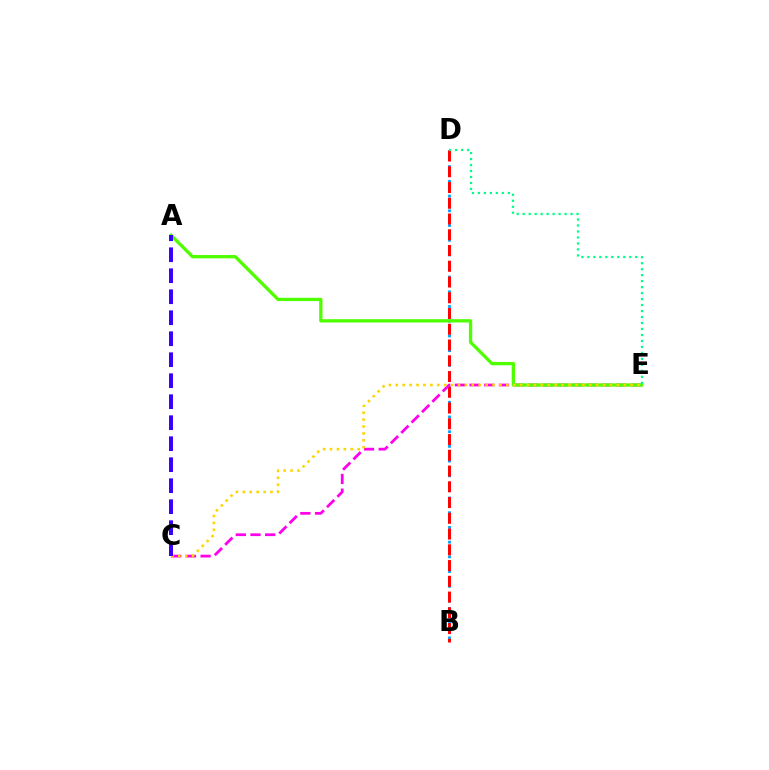{('B', 'D'): [{'color': '#009eff', 'line_style': 'dotted', 'thickness': 2.0}, {'color': '#ff0000', 'line_style': 'dashed', 'thickness': 2.14}], ('C', 'E'): [{'color': '#ff00ed', 'line_style': 'dashed', 'thickness': 1.99}, {'color': '#ffd500', 'line_style': 'dotted', 'thickness': 1.88}], ('A', 'E'): [{'color': '#4fff00', 'line_style': 'solid', 'thickness': 2.37}], ('D', 'E'): [{'color': '#00ff86', 'line_style': 'dotted', 'thickness': 1.63}], ('A', 'C'): [{'color': '#3700ff', 'line_style': 'dashed', 'thickness': 2.85}]}